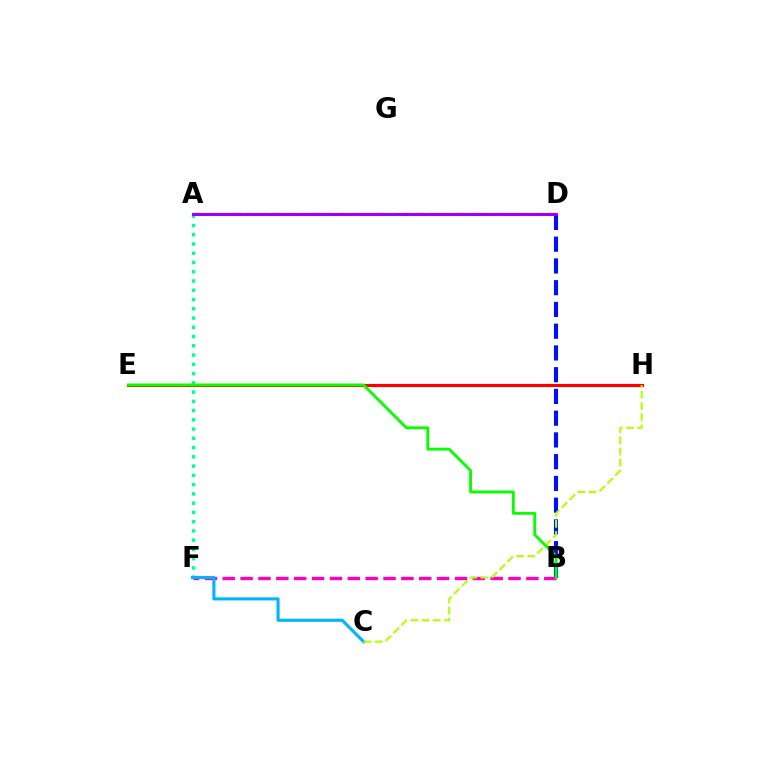{('B', 'D'): [{'color': '#0010ff', 'line_style': 'dashed', 'thickness': 2.95}], ('E', 'H'): [{'color': '#ff0000', 'line_style': 'solid', 'thickness': 2.27}], ('A', 'D'): [{'color': '#ffa500', 'line_style': 'dashed', 'thickness': 1.78}, {'color': '#9b00ff', 'line_style': 'solid', 'thickness': 2.18}], ('A', 'F'): [{'color': '#00ff9d', 'line_style': 'dotted', 'thickness': 2.51}], ('B', 'F'): [{'color': '#ff00bd', 'line_style': 'dashed', 'thickness': 2.43}], ('C', 'F'): [{'color': '#00b5ff', 'line_style': 'solid', 'thickness': 2.23}], ('C', 'H'): [{'color': '#b3ff00', 'line_style': 'dashed', 'thickness': 1.51}], ('B', 'E'): [{'color': '#08ff00', 'line_style': 'solid', 'thickness': 2.07}]}